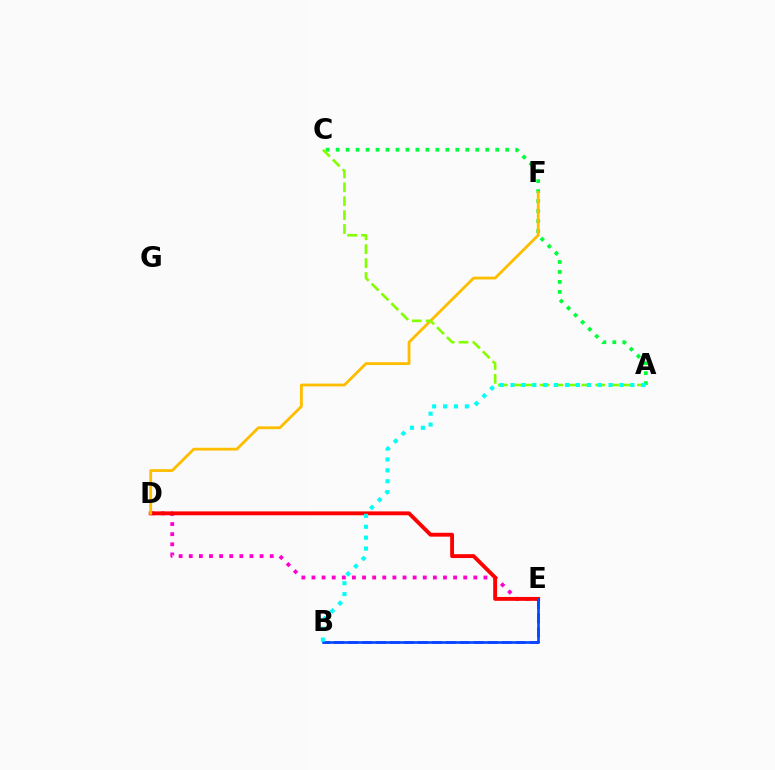{('A', 'C'): [{'color': '#00ff39', 'line_style': 'dotted', 'thickness': 2.71}, {'color': '#84ff00', 'line_style': 'dashed', 'thickness': 1.89}], ('B', 'E'): [{'color': '#7200ff', 'line_style': 'dashed', 'thickness': 1.9}, {'color': '#004bff', 'line_style': 'solid', 'thickness': 1.91}], ('D', 'E'): [{'color': '#ff00cf', 'line_style': 'dotted', 'thickness': 2.75}, {'color': '#ff0000', 'line_style': 'solid', 'thickness': 2.79}], ('D', 'F'): [{'color': '#ffbd00', 'line_style': 'solid', 'thickness': 2.03}], ('A', 'B'): [{'color': '#00fff6', 'line_style': 'dotted', 'thickness': 2.96}]}